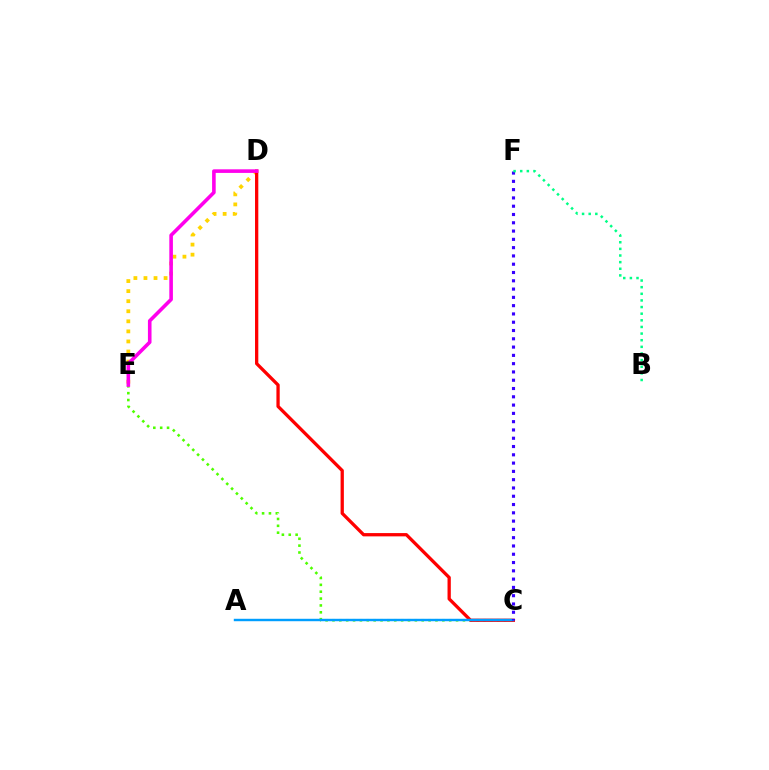{('D', 'E'): [{'color': '#ffd500', 'line_style': 'dotted', 'thickness': 2.73}, {'color': '#ff00ed', 'line_style': 'solid', 'thickness': 2.59}], ('C', 'E'): [{'color': '#4fff00', 'line_style': 'dotted', 'thickness': 1.87}], ('C', 'D'): [{'color': '#ff0000', 'line_style': 'solid', 'thickness': 2.36}], ('A', 'C'): [{'color': '#009eff', 'line_style': 'solid', 'thickness': 1.75}], ('C', 'F'): [{'color': '#3700ff', 'line_style': 'dotted', 'thickness': 2.25}], ('B', 'F'): [{'color': '#00ff86', 'line_style': 'dotted', 'thickness': 1.8}]}